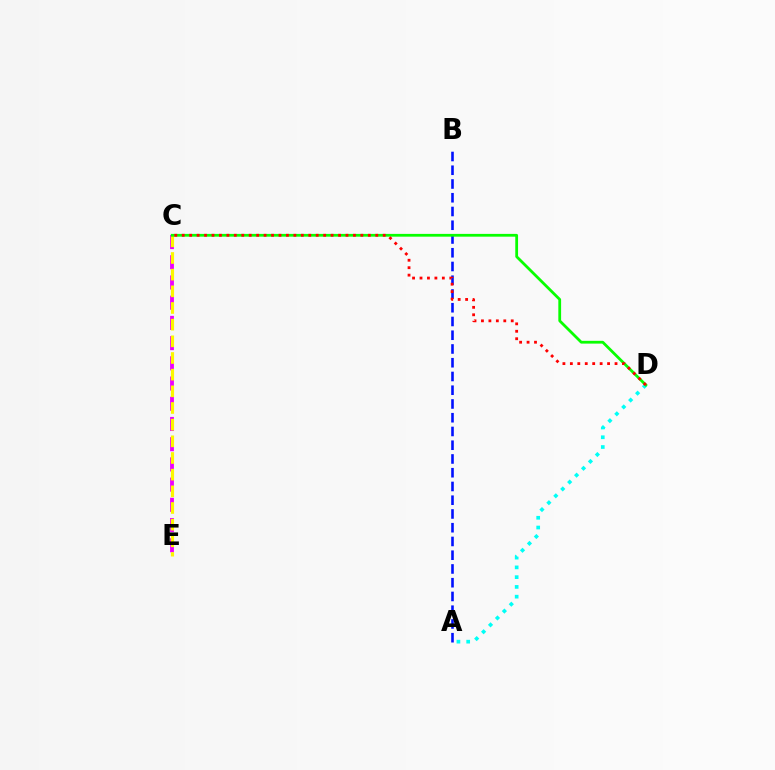{('A', 'B'): [{'color': '#0010ff', 'line_style': 'dashed', 'thickness': 1.87}], ('C', 'E'): [{'color': '#ee00ff', 'line_style': 'dashed', 'thickness': 2.75}, {'color': '#fcf500', 'line_style': 'dashed', 'thickness': 2.26}], ('A', 'D'): [{'color': '#00fff6', 'line_style': 'dotted', 'thickness': 2.65}], ('C', 'D'): [{'color': '#08ff00', 'line_style': 'solid', 'thickness': 2.0}, {'color': '#ff0000', 'line_style': 'dotted', 'thickness': 2.02}]}